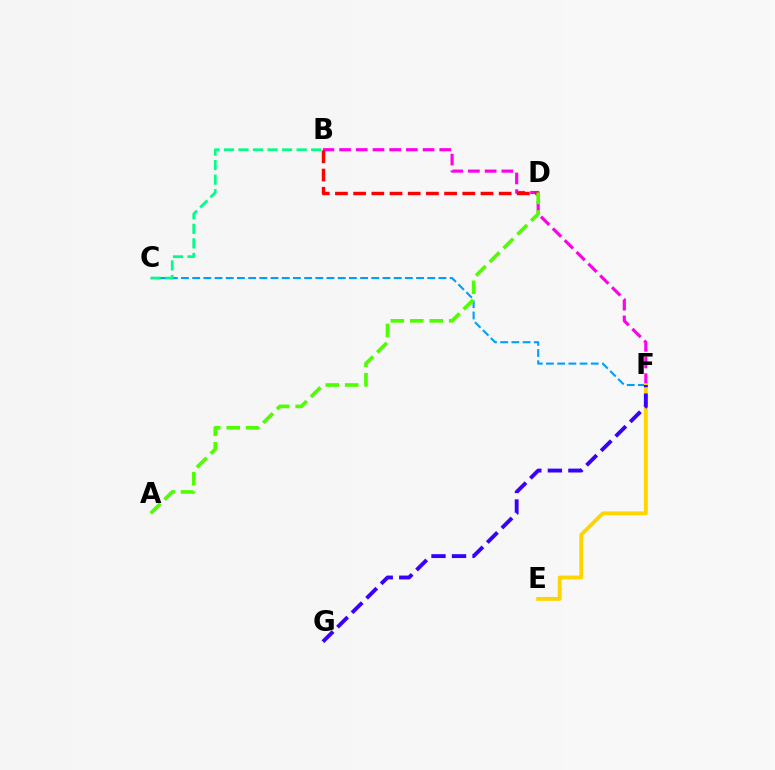{('B', 'F'): [{'color': '#ff00ed', 'line_style': 'dashed', 'thickness': 2.27}], ('C', 'F'): [{'color': '#009eff', 'line_style': 'dashed', 'thickness': 1.52}], ('E', 'F'): [{'color': '#ffd500', 'line_style': 'solid', 'thickness': 2.8}], ('F', 'G'): [{'color': '#3700ff', 'line_style': 'dashed', 'thickness': 2.79}], ('B', 'D'): [{'color': '#ff0000', 'line_style': 'dashed', 'thickness': 2.47}], ('B', 'C'): [{'color': '#00ff86', 'line_style': 'dashed', 'thickness': 1.97}], ('A', 'D'): [{'color': '#4fff00', 'line_style': 'dashed', 'thickness': 2.64}]}